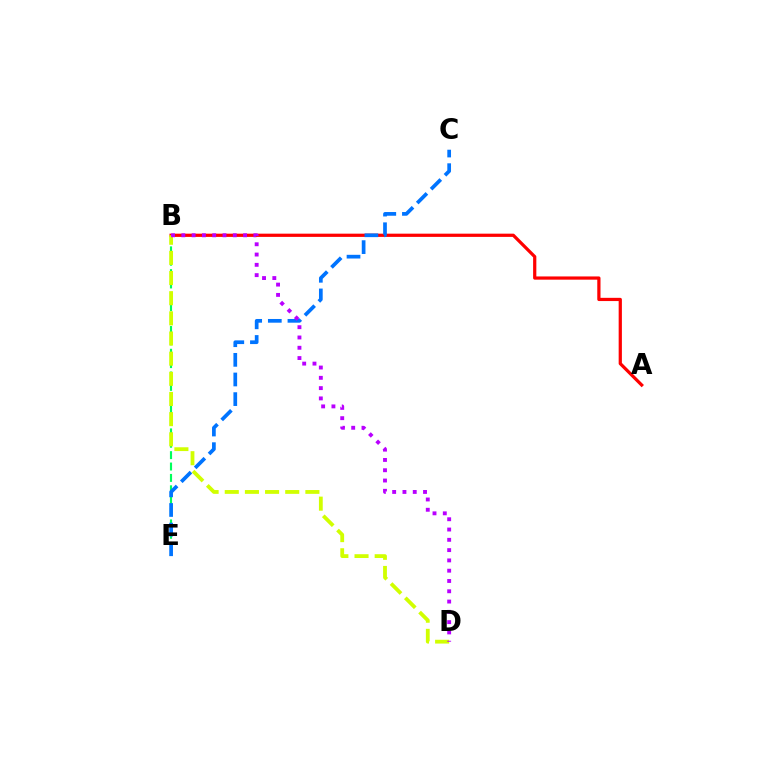{('B', 'E'): [{'color': '#00ff5c', 'line_style': 'dashed', 'thickness': 1.55}], ('A', 'B'): [{'color': '#ff0000', 'line_style': 'solid', 'thickness': 2.32}], ('C', 'E'): [{'color': '#0074ff', 'line_style': 'dashed', 'thickness': 2.67}], ('B', 'D'): [{'color': '#d1ff00', 'line_style': 'dashed', 'thickness': 2.74}, {'color': '#b900ff', 'line_style': 'dotted', 'thickness': 2.8}]}